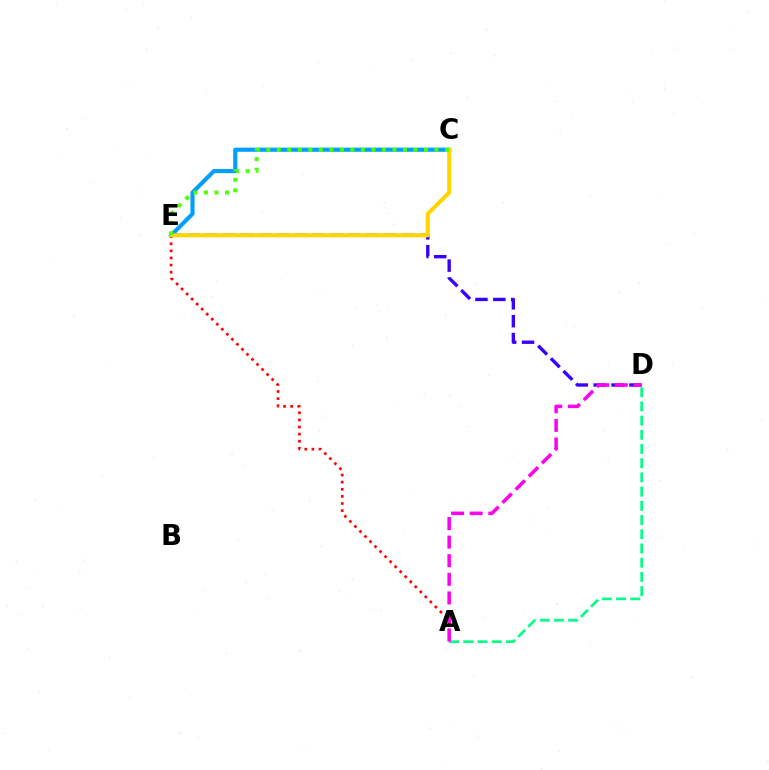{('C', 'E'): [{'color': '#009eff', 'line_style': 'solid', 'thickness': 2.96}, {'color': '#ffd500', 'line_style': 'solid', 'thickness': 2.93}, {'color': '#4fff00', 'line_style': 'dotted', 'thickness': 2.86}], ('D', 'E'): [{'color': '#3700ff', 'line_style': 'dashed', 'thickness': 2.43}], ('A', 'D'): [{'color': '#00ff86', 'line_style': 'dashed', 'thickness': 1.93}, {'color': '#ff00ed', 'line_style': 'dashed', 'thickness': 2.53}], ('A', 'E'): [{'color': '#ff0000', 'line_style': 'dotted', 'thickness': 1.93}]}